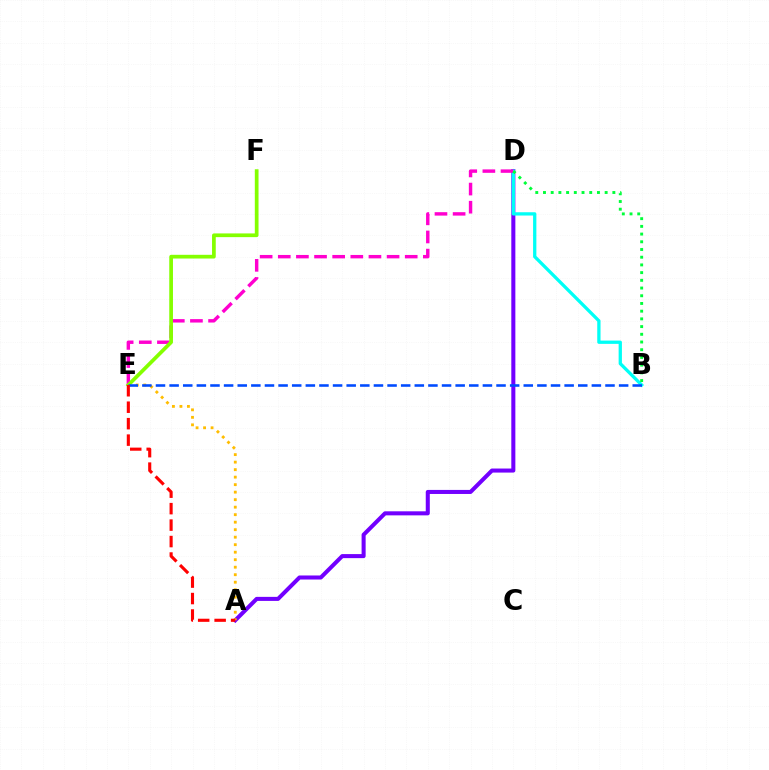{('A', 'D'): [{'color': '#7200ff', 'line_style': 'solid', 'thickness': 2.91}], ('B', 'D'): [{'color': '#00fff6', 'line_style': 'solid', 'thickness': 2.37}, {'color': '#00ff39', 'line_style': 'dotted', 'thickness': 2.09}], ('A', 'E'): [{'color': '#ffbd00', 'line_style': 'dotted', 'thickness': 2.04}, {'color': '#ff0000', 'line_style': 'dashed', 'thickness': 2.24}], ('D', 'E'): [{'color': '#ff00cf', 'line_style': 'dashed', 'thickness': 2.46}], ('E', 'F'): [{'color': '#84ff00', 'line_style': 'solid', 'thickness': 2.68}], ('B', 'E'): [{'color': '#004bff', 'line_style': 'dashed', 'thickness': 1.85}]}